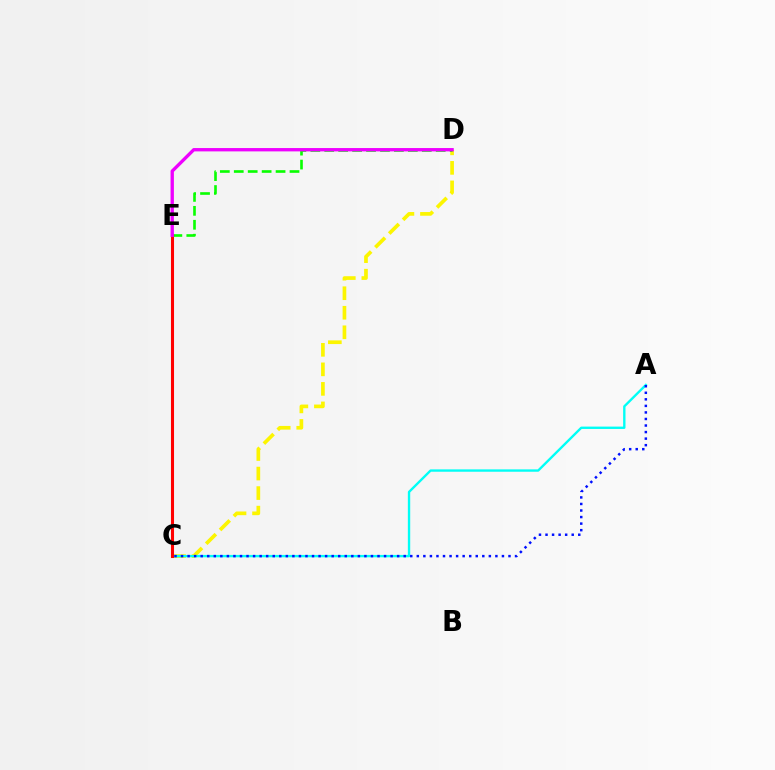{('C', 'D'): [{'color': '#fcf500', 'line_style': 'dashed', 'thickness': 2.65}], ('A', 'C'): [{'color': '#00fff6', 'line_style': 'solid', 'thickness': 1.7}, {'color': '#0010ff', 'line_style': 'dotted', 'thickness': 1.78}], ('D', 'E'): [{'color': '#08ff00', 'line_style': 'dashed', 'thickness': 1.89}, {'color': '#ee00ff', 'line_style': 'solid', 'thickness': 2.4}], ('C', 'E'): [{'color': '#ff0000', 'line_style': 'solid', 'thickness': 2.21}]}